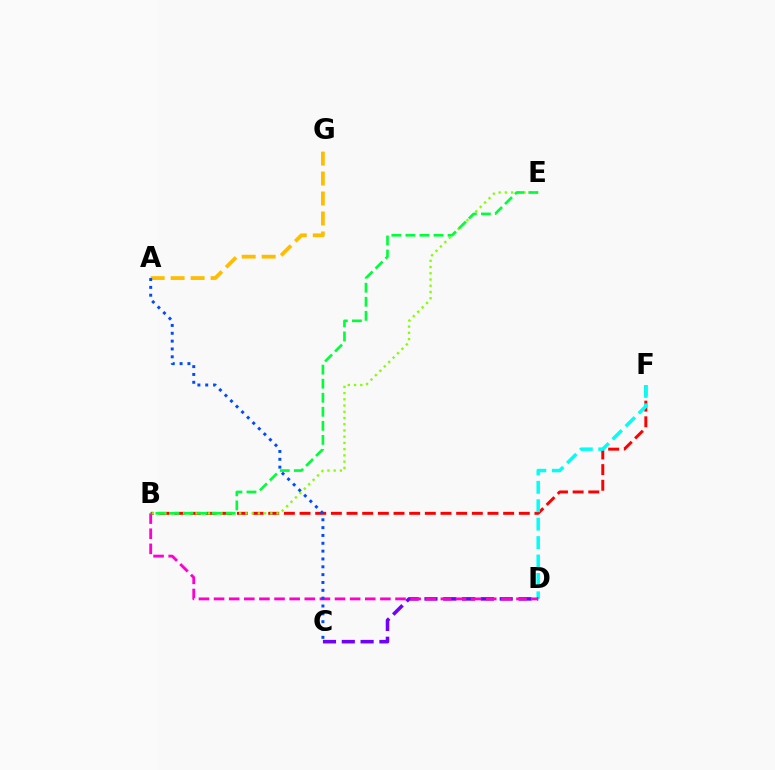{('B', 'F'): [{'color': '#ff0000', 'line_style': 'dashed', 'thickness': 2.13}], ('D', 'F'): [{'color': '#00fff6', 'line_style': 'dashed', 'thickness': 2.5}], ('C', 'D'): [{'color': '#7200ff', 'line_style': 'dashed', 'thickness': 2.56}], ('B', 'E'): [{'color': '#84ff00', 'line_style': 'dotted', 'thickness': 1.69}, {'color': '#00ff39', 'line_style': 'dashed', 'thickness': 1.91}], ('B', 'D'): [{'color': '#ff00cf', 'line_style': 'dashed', 'thickness': 2.05}], ('A', 'G'): [{'color': '#ffbd00', 'line_style': 'dashed', 'thickness': 2.71}], ('A', 'C'): [{'color': '#004bff', 'line_style': 'dotted', 'thickness': 2.13}]}